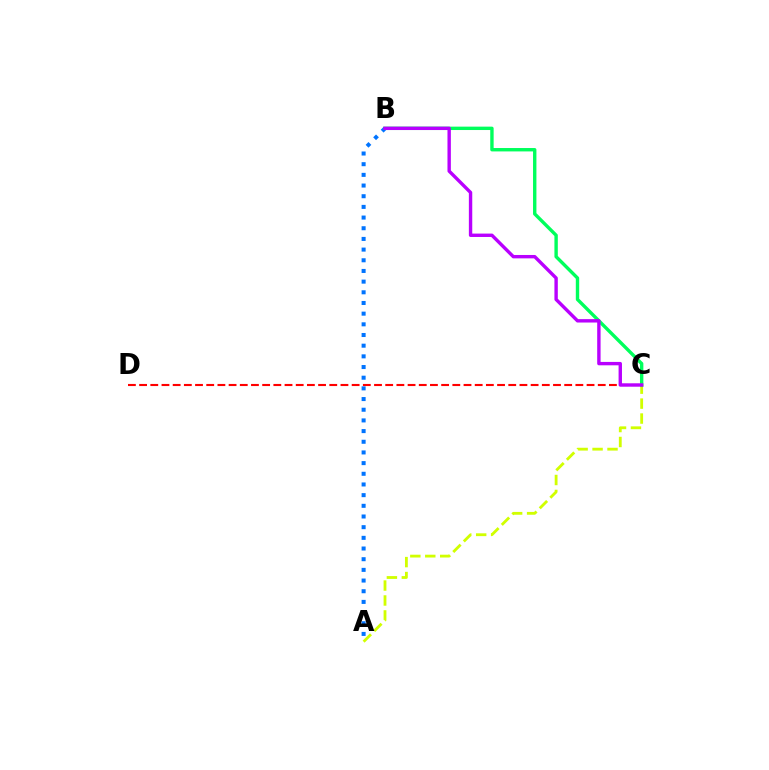{('A', 'C'): [{'color': '#d1ff00', 'line_style': 'dashed', 'thickness': 2.03}], ('B', 'C'): [{'color': '#00ff5c', 'line_style': 'solid', 'thickness': 2.44}, {'color': '#b900ff', 'line_style': 'solid', 'thickness': 2.44}], ('A', 'B'): [{'color': '#0074ff', 'line_style': 'dotted', 'thickness': 2.9}], ('C', 'D'): [{'color': '#ff0000', 'line_style': 'dashed', 'thickness': 1.52}]}